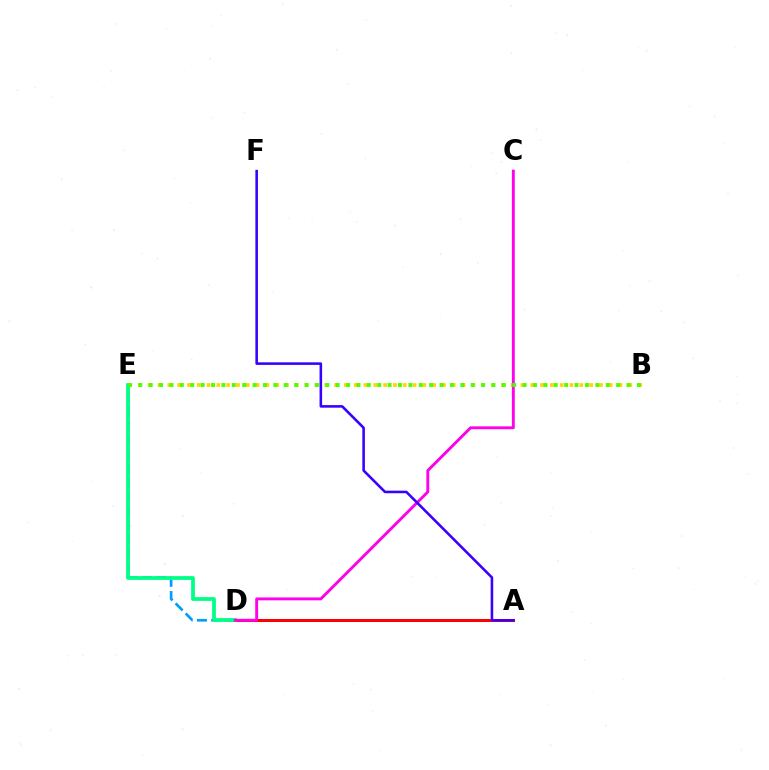{('A', 'D'): [{'color': '#ff0000', 'line_style': 'solid', 'thickness': 2.17}], ('D', 'E'): [{'color': '#009eff', 'line_style': 'dashed', 'thickness': 1.93}, {'color': '#00ff86', 'line_style': 'solid', 'thickness': 2.71}], ('B', 'E'): [{'color': '#ffd500', 'line_style': 'dotted', 'thickness': 2.67}, {'color': '#4fff00', 'line_style': 'dotted', 'thickness': 2.82}], ('C', 'D'): [{'color': '#ff00ed', 'line_style': 'solid', 'thickness': 2.08}], ('A', 'F'): [{'color': '#3700ff', 'line_style': 'solid', 'thickness': 1.85}]}